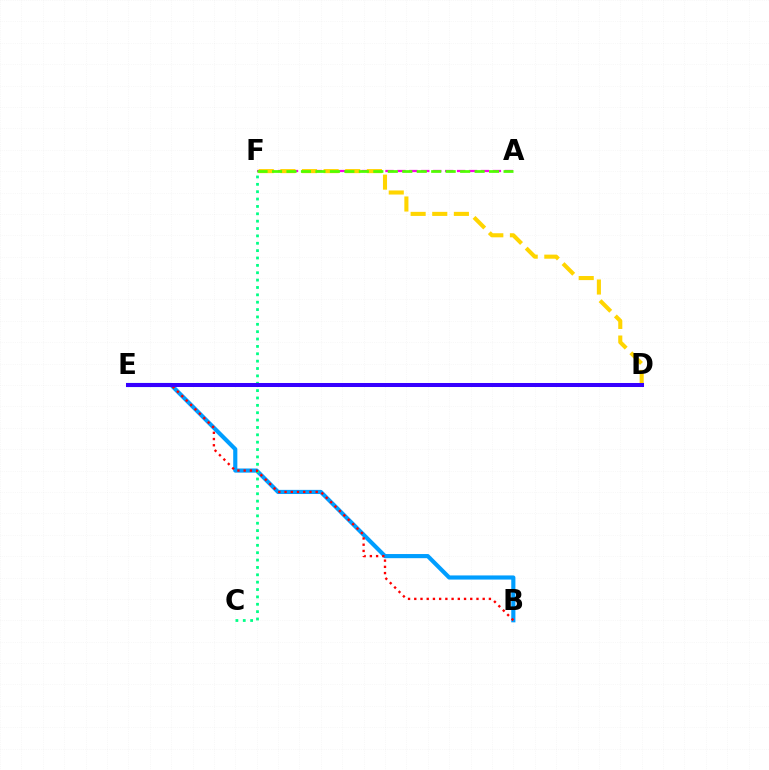{('B', 'E'): [{'color': '#009eff', 'line_style': 'solid', 'thickness': 2.98}, {'color': '#ff0000', 'line_style': 'dotted', 'thickness': 1.69}], ('C', 'F'): [{'color': '#00ff86', 'line_style': 'dotted', 'thickness': 2.0}], ('A', 'F'): [{'color': '#ff00ed', 'line_style': 'dashed', 'thickness': 1.62}, {'color': '#4fff00', 'line_style': 'dashed', 'thickness': 1.97}], ('D', 'F'): [{'color': '#ffd500', 'line_style': 'dashed', 'thickness': 2.94}], ('D', 'E'): [{'color': '#3700ff', 'line_style': 'solid', 'thickness': 2.9}]}